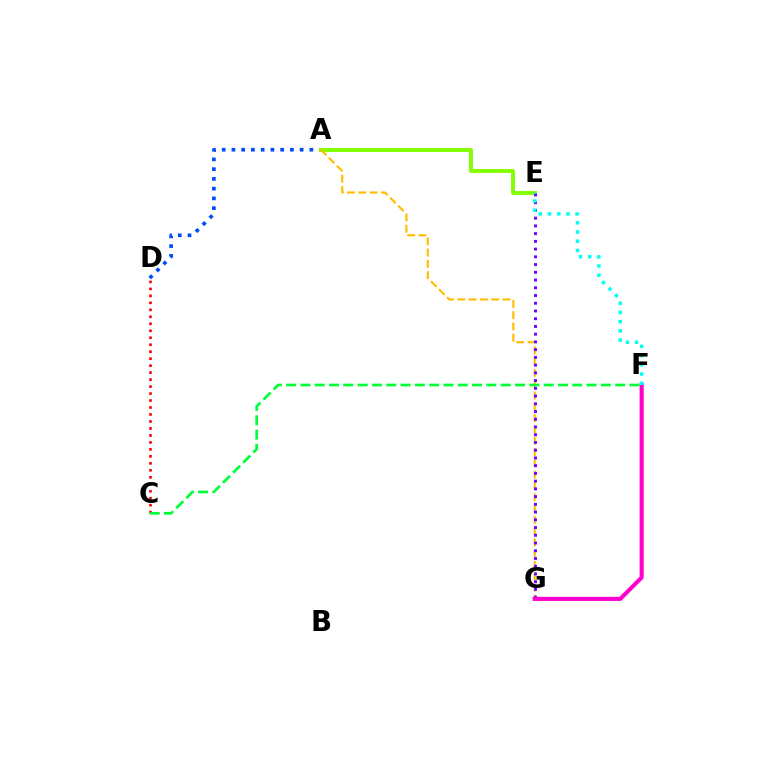{('A', 'D'): [{'color': '#004bff', 'line_style': 'dotted', 'thickness': 2.65}], ('A', 'E'): [{'color': '#84ff00', 'line_style': 'solid', 'thickness': 2.83}], ('A', 'G'): [{'color': '#ffbd00', 'line_style': 'dashed', 'thickness': 1.54}], ('C', 'D'): [{'color': '#ff0000', 'line_style': 'dotted', 'thickness': 1.9}], ('E', 'G'): [{'color': '#7200ff', 'line_style': 'dotted', 'thickness': 2.1}], ('F', 'G'): [{'color': '#ff00cf', 'line_style': 'solid', 'thickness': 2.95}], ('E', 'F'): [{'color': '#00fff6', 'line_style': 'dotted', 'thickness': 2.51}], ('C', 'F'): [{'color': '#00ff39', 'line_style': 'dashed', 'thickness': 1.94}]}